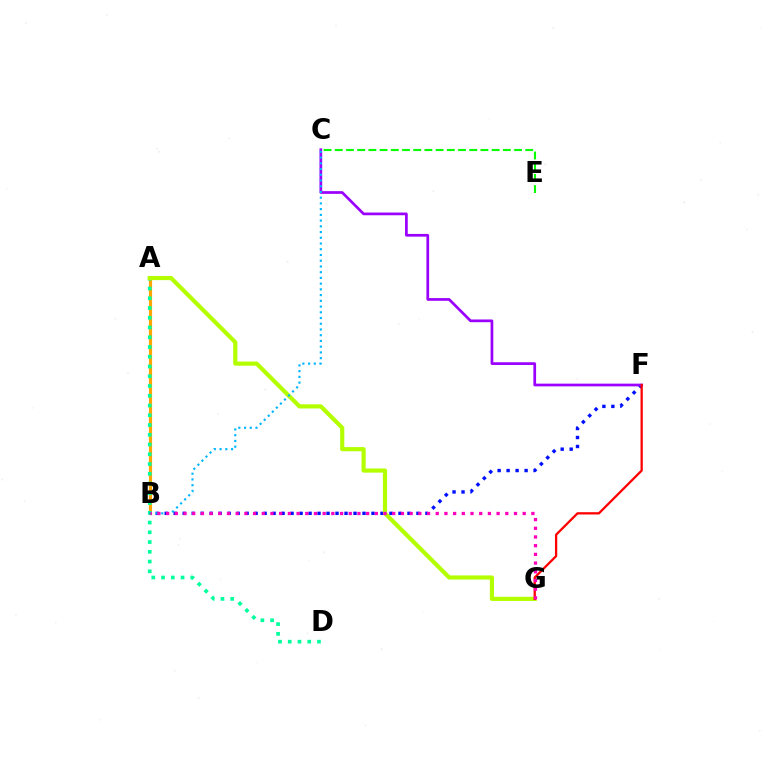{('A', 'B'): [{'color': '#ffa500', 'line_style': 'solid', 'thickness': 2.27}], ('A', 'D'): [{'color': '#00ff9d', 'line_style': 'dotted', 'thickness': 2.65}], ('B', 'F'): [{'color': '#0010ff', 'line_style': 'dotted', 'thickness': 2.44}], ('A', 'G'): [{'color': '#b3ff00', 'line_style': 'solid', 'thickness': 2.99}], ('C', 'F'): [{'color': '#9b00ff', 'line_style': 'solid', 'thickness': 1.96}], ('F', 'G'): [{'color': '#ff0000', 'line_style': 'solid', 'thickness': 1.64}], ('B', 'C'): [{'color': '#00b5ff', 'line_style': 'dotted', 'thickness': 1.56}], ('C', 'E'): [{'color': '#08ff00', 'line_style': 'dashed', 'thickness': 1.52}], ('B', 'G'): [{'color': '#ff00bd', 'line_style': 'dotted', 'thickness': 2.36}]}